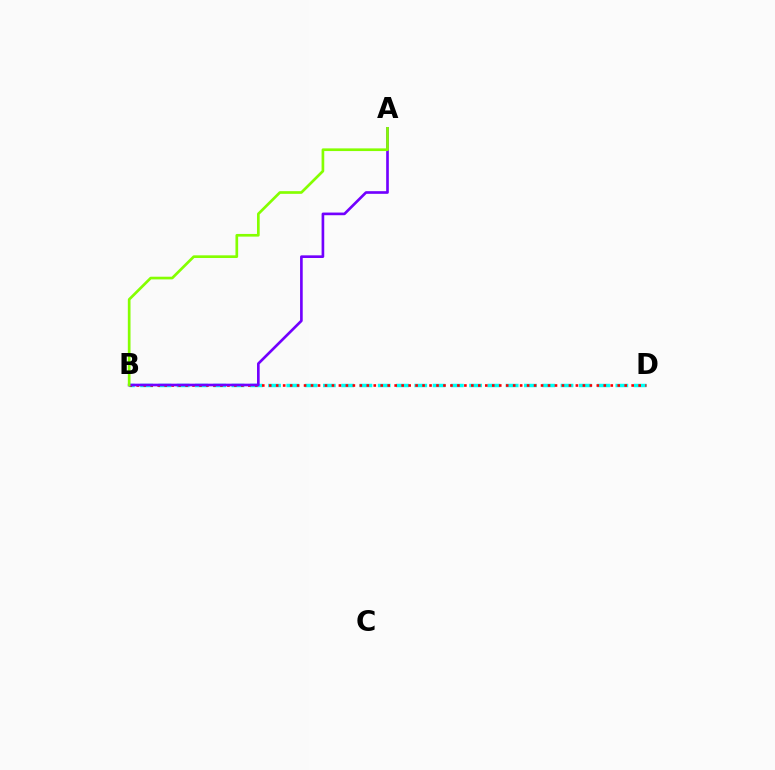{('B', 'D'): [{'color': '#00fff6', 'line_style': 'dashed', 'thickness': 2.48}, {'color': '#ff0000', 'line_style': 'dotted', 'thickness': 1.89}], ('A', 'B'): [{'color': '#7200ff', 'line_style': 'solid', 'thickness': 1.91}, {'color': '#84ff00', 'line_style': 'solid', 'thickness': 1.93}]}